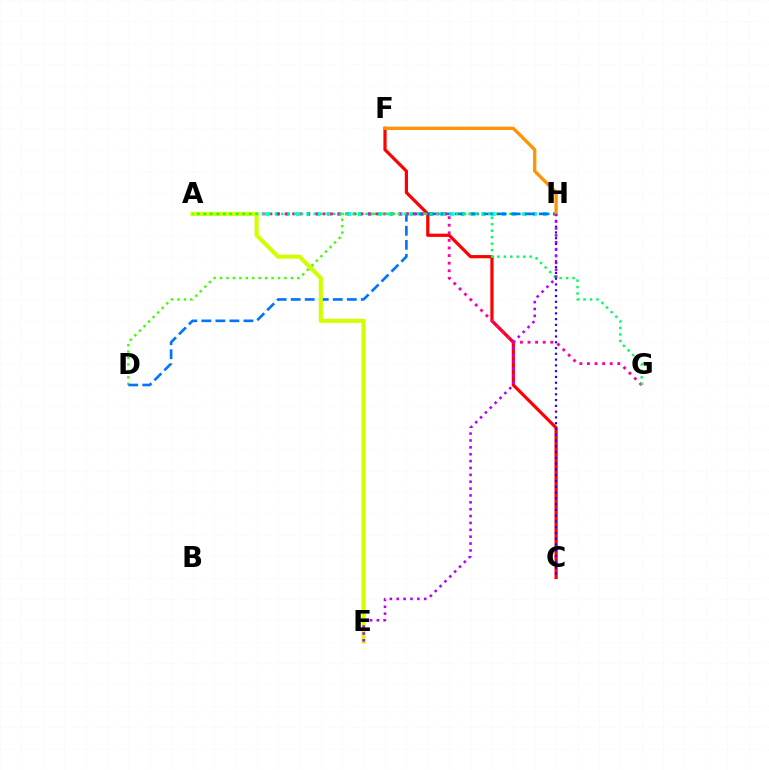{('C', 'F'): [{'color': '#ff0000', 'line_style': 'solid', 'thickness': 2.31}], ('D', 'H'): [{'color': '#3dff00', 'line_style': 'dotted', 'thickness': 1.75}, {'color': '#0074ff', 'line_style': 'dashed', 'thickness': 1.91}], ('A', 'H'): [{'color': '#00fff6', 'line_style': 'dotted', 'thickness': 2.8}], ('A', 'G'): [{'color': '#ff00ac', 'line_style': 'dotted', 'thickness': 2.06}, {'color': '#00ff5c', 'line_style': 'dotted', 'thickness': 1.76}], ('A', 'E'): [{'color': '#d1ff00', 'line_style': 'solid', 'thickness': 2.96}], ('C', 'H'): [{'color': '#2500ff', 'line_style': 'dotted', 'thickness': 1.57}], ('F', 'H'): [{'color': '#ff9400', 'line_style': 'solid', 'thickness': 2.37}], ('E', 'H'): [{'color': '#b900ff', 'line_style': 'dotted', 'thickness': 1.87}]}